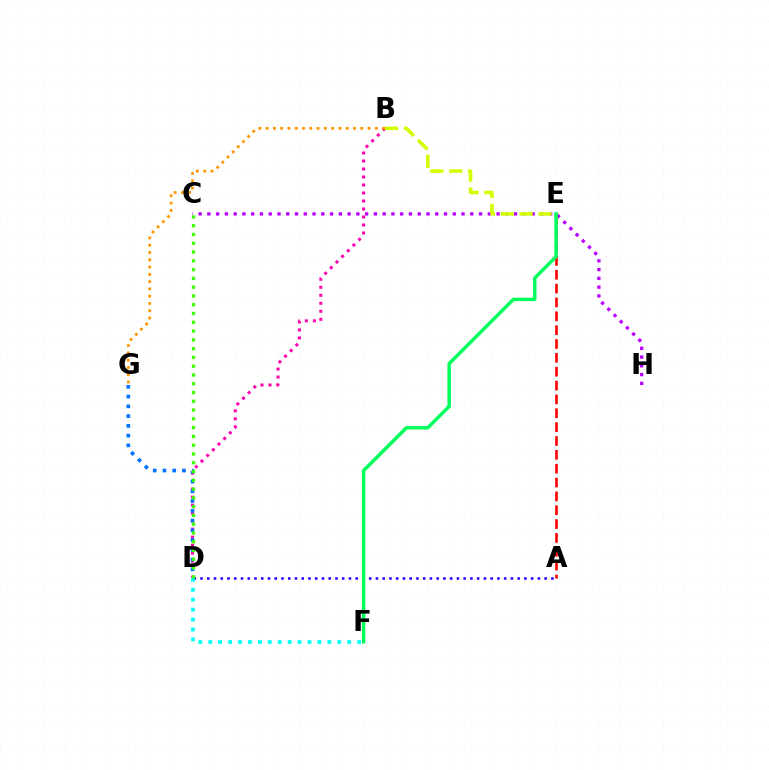{('C', 'H'): [{'color': '#b900ff', 'line_style': 'dotted', 'thickness': 2.38}], ('A', 'D'): [{'color': '#2500ff', 'line_style': 'dotted', 'thickness': 1.83}], ('D', 'F'): [{'color': '#00fff6', 'line_style': 'dotted', 'thickness': 2.7}], ('B', 'D'): [{'color': '#ff00ac', 'line_style': 'dotted', 'thickness': 2.17}], ('B', 'G'): [{'color': '#ff9400', 'line_style': 'dotted', 'thickness': 1.98}], ('A', 'E'): [{'color': '#ff0000', 'line_style': 'dashed', 'thickness': 1.88}], ('B', 'E'): [{'color': '#d1ff00', 'line_style': 'dashed', 'thickness': 2.56}], ('D', 'G'): [{'color': '#0074ff', 'line_style': 'dotted', 'thickness': 2.65}], ('C', 'D'): [{'color': '#3dff00', 'line_style': 'dotted', 'thickness': 2.38}], ('E', 'F'): [{'color': '#00ff5c', 'line_style': 'solid', 'thickness': 2.51}]}